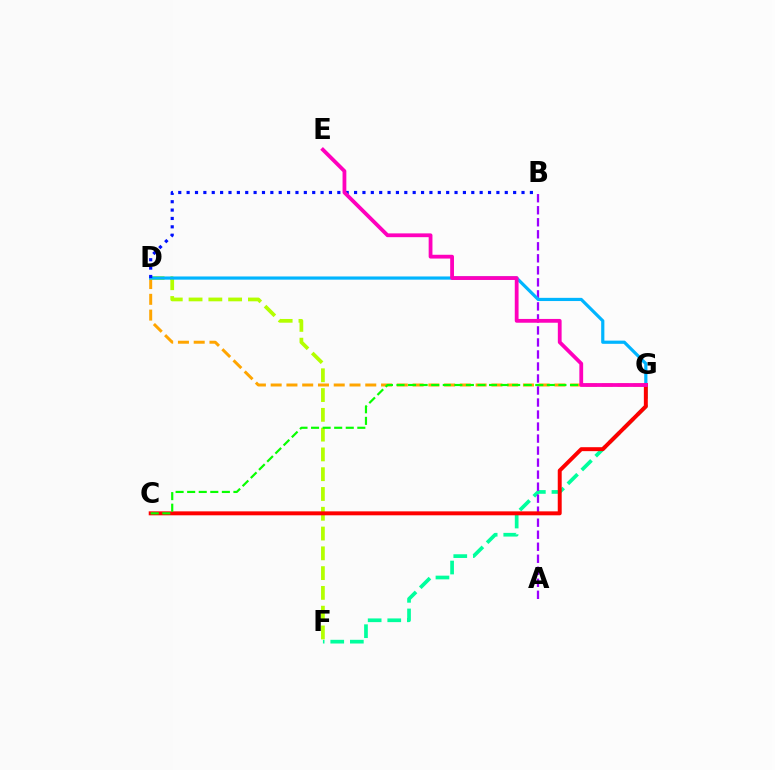{('D', 'G'): [{'color': '#ffa500', 'line_style': 'dashed', 'thickness': 2.14}, {'color': '#00b5ff', 'line_style': 'solid', 'thickness': 2.3}], ('F', 'G'): [{'color': '#00ff9d', 'line_style': 'dashed', 'thickness': 2.66}], ('A', 'B'): [{'color': '#9b00ff', 'line_style': 'dashed', 'thickness': 1.63}], ('D', 'F'): [{'color': '#b3ff00', 'line_style': 'dashed', 'thickness': 2.69}], ('B', 'D'): [{'color': '#0010ff', 'line_style': 'dotted', 'thickness': 2.27}], ('C', 'G'): [{'color': '#ff0000', 'line_style': 'solid', 'thickness': 2.84}, {'color': '#08ff00', 'line_style': 'dashed', 'thickness': 1.57}], ('E', 'G'): [{'color': '#ff00bd', 'line_style': 'solid', 'thickness': 2.73}]}